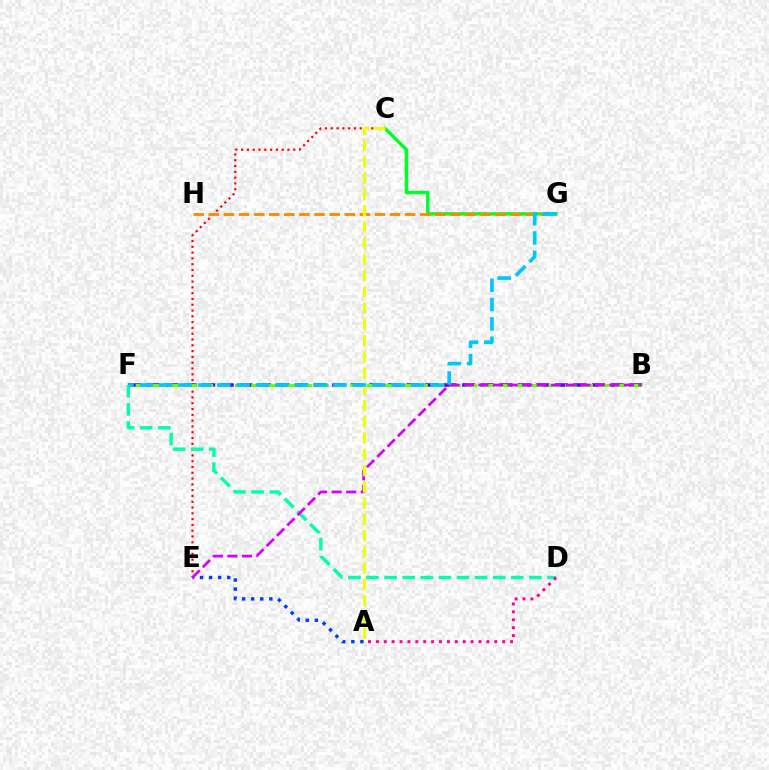{('B', 'F'): [{'color': '#4f00ff', 'line_style': 'dashed', 'thickness': 2.52}, {'color': '#66ff00', 'line_style': 'dashed', 'thickness': 2.24}], ('C', 'E'): [{'color': '#ff0000', 'line_style': 'dotted', 'thickness': 1.57}], ('C', 'G'): [{'color': '#00ff27', 'line_style': 'solid', 'thickness': 2.46}], ('D', 'F'): [{'color': '#00ffaf', 'line_style': 'dashed', 'thickness': 2.46}], ('A', 'D'): [{'color': '#ff00a0', 'line_style': 'dotted', 'thickness': 2.14}], ('G', 'H'): [{'color': '#ff8800', 'line_style': 'dashed', 'thickness': 2.05}], ('A', 'E'): [{'color': '#003fff', 'line_style': 'dotted', 'thickness': 2.46}], ('B', 'E'): [{'color': '#d600ff', 'line_style': 'dashed', 'thickness': 1.98}], ('A', 'C'): [{'color': '#eeff00', 'line_style': 'dashed', 'thickness': 2.21}], ('F', 'G'): [{'color': '#00c7ff', 'line_style': 'dashed', 'thickness': 2.63}]}